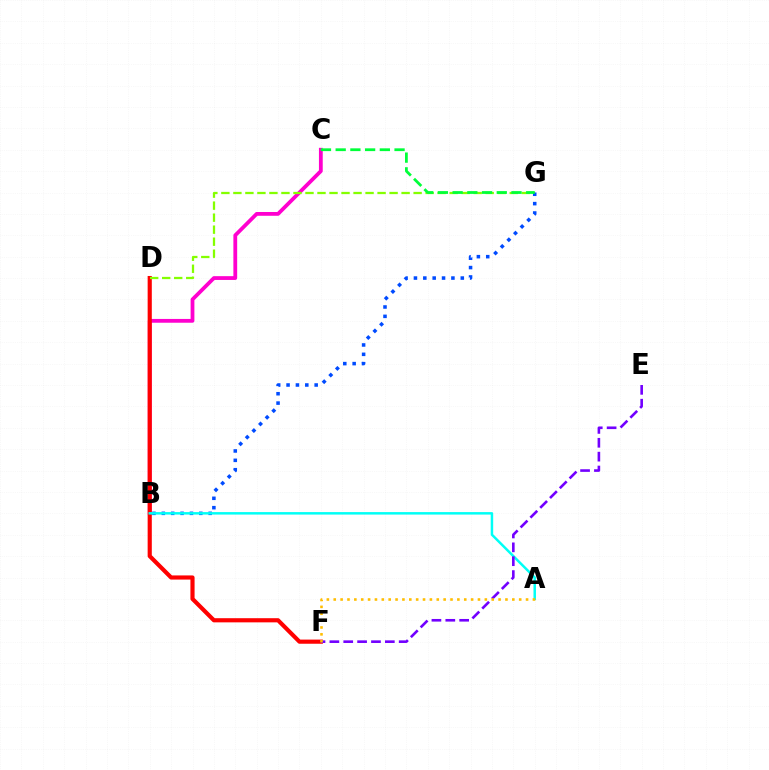{('B', 'C'): [{'color': '#ff00cf', 'line_style': 'solid', 'thickness': 2.73}], ('D', 'F'): [{'color': '#ff0000', 'line_style': 'solid', 'thickness': 2.99}], ('D', 'G'): [{'color': '#84ff00', 'line_style': 'dashed', 'thickness': 1.63}], ('B', 'G'): [{'color': '#004bff', 'line_style': 'dotted', 'thickness': 2.55}], ('A', 'B'): [{'color': '#00fff6', 'line_style': 'solid', 'thickness': 1.79}], ('C', 'G'): [{'color': '#00ff39', 'line_style': 'dashed', 'thickness': 2.0}], ('E', 'F'): [{'color': '#7200ff', 'line_style': 'dashed', 'thickness': 1.88}], ('A', 'F'): [{'color': '#ffbd00', 'line_style': 'dotted', 'thickness': 1.87}]}